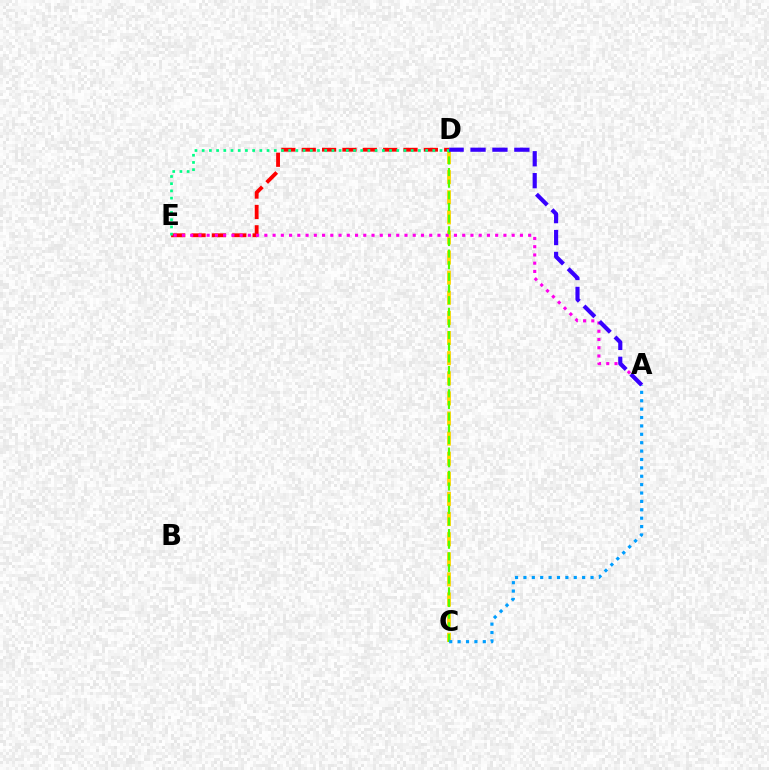{('C', 'D'): [{'color': '#ffd500', 'line_style': 'dashed', 'thickness': 2.73}, {'color': '#4fff00', 'line_style': 'dashed', 'thickness': 1.58}], ('D', 'E'): [{'color': '#ff0000', 'line_style': 'dashed', 'thickness': 2.77}, {'color': '#00ff86', 'line_style': 'dotted', 'thickness': 1.96}], ('A', 'E'): [{'color': '#ff00ed', 'line_style': 'dotted', 'thickness': 2.24}], ('A', 'C'): [{'color': '#009eff', 'line_style': 'dotted', 'thickness': 2.28}], ('A', 'D'): [{'color': '#3700ff', 'line_style': 'dashed', 'thickness': 2.98}]}